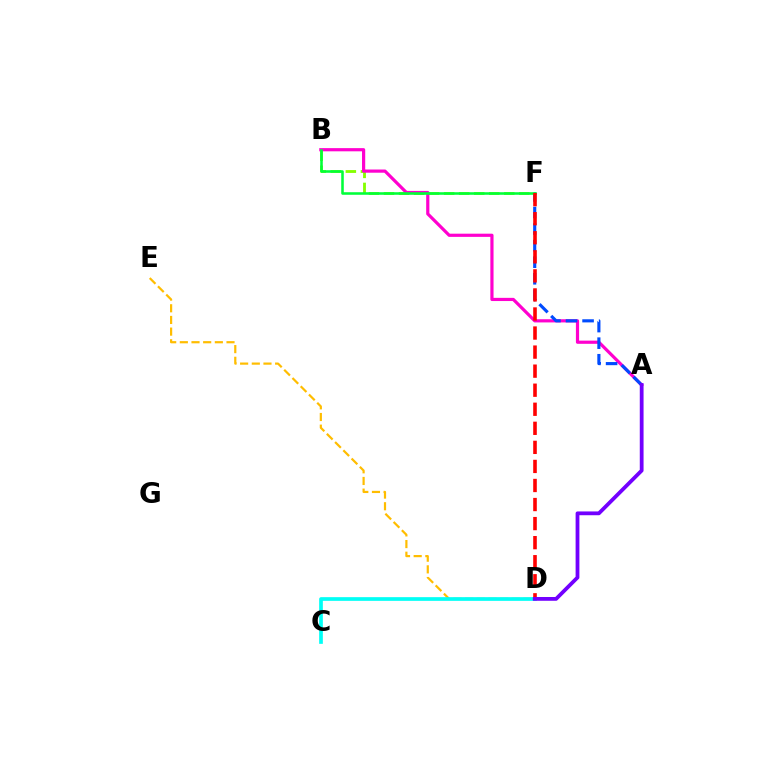{('B', 'F'): [{'color': '#84ff00', 'line_style': 'dashed', 'thickness': 2.04}, {'color': '#00ff39', 'line_style': 'solid', 'thickness': 1.84}], ('A', 'B'): [{'color': '#ff00cf', 'line_style': 'solid', 'thickness': 2.3}], ('D', 'E'): [{'color': '#ffbd00', 'line_style': 'dashed', 'thickness': 1.59}], ('C', 'D'): [{'color': '#00fff6', 'line_style': 'solid', 'thickness': 2.65}], ('A', 'F'): [{'color': '#004bff', 'line_style': 'dashed', 'thickness': 2.25}], ('D', 'F'): [{'color': '#ff0000', 'line_style': 'dashed', 'thickness': 2.59}], ('A', 'D'): [{'color': '#7200ff', 'line_style': 'solid', 'thickness': 2.73}]}